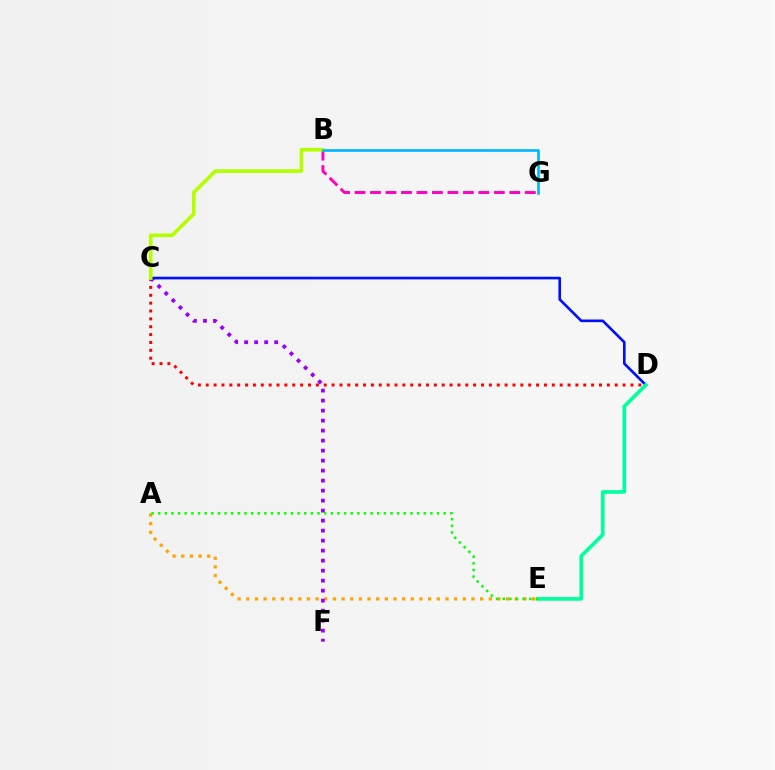{('C', 'D'): [{'color': '#ff0000', 'line_style': 'dotted', 'thickness': 2.14}, {'color': '#0010ff', 'line_style': 'solid', 'thickness': 1.9}], ('A', 'E'): [{'color': '#ffa500', 'line_style': 'dotted', 'thickness': 2.35}, {'color': '#08ff00', 'line_style': 'dotted', 'thickness': 1.8}], ('C', 'F'): [{'color': '#9b00ff', 'line_style': 'dotted', 'thickness': 2.72}], ('B', 'G'): [{'color': '#ff00bd', 'line_style': 'dashed', 'thickness': 2.1}, {'color': '#00b5ff', 'line_style': 'solid', 'thickness': 1.9}], ('D', 'E'): [{'color': '#00ff9d', 'line_style': 'solid', 'thickness': 2.63}], ('B', 'C'): [{'color': '#b3ff00', 'line_style': 'solid', 'thickness': 2.62}]}